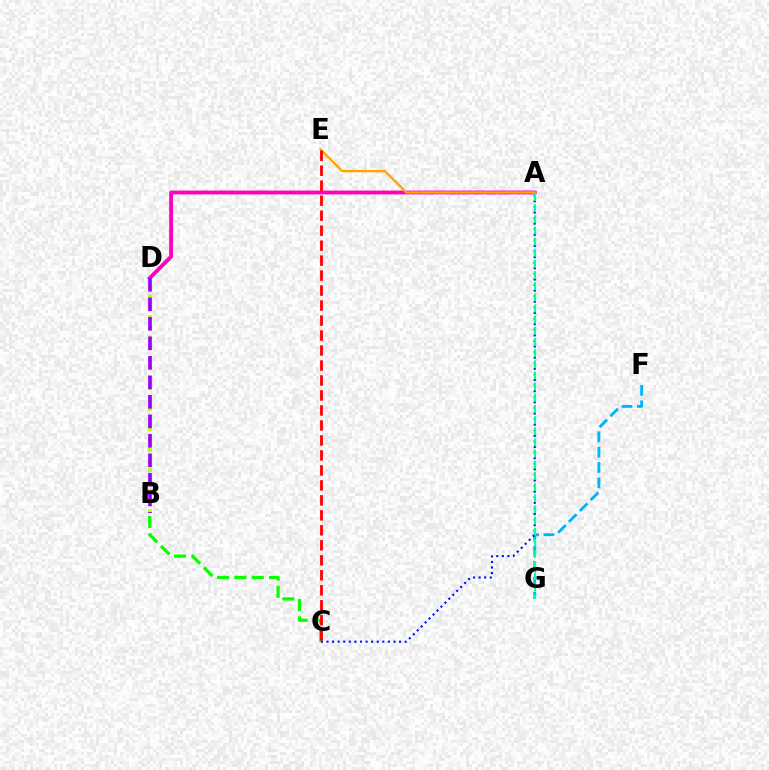{('A', 'D'): [{'color': '#ff00bd', 'line_style': 'solid', 'thickness': 2.77}], ('F', 'G'): [{'color': '#00b5ff', 'line_style': 'dashed', 'thickness': 2.08}], ('B', 'C'): [{'color': '#08ff00', 'line_style': 'dashed', 'thickness': 2.35}], ('A', 'C'): [{'color': '#0010ff', 'line_style': 'dotted', 'thickness': 1.52}], ('A', 'E'): [{'color': '#ffa500', 'line_style': 'solid', 'thickness': 1.68}], ('B', 'D'): [{'color': '#b3ff00', 'line_style': 'dotted', 'thickness': 2.77}, {'color': '#9b00ff', 'line_style': 'dashed', 'thickness': 2.65}], ('A', 'G'): [{'color': '#00ff9d', 'line_style': 'dashed', 'thickness': 1.52}], ('C', 'E'): [{'color': '#ff0000', 'line_style': 'dashed', 'thickness': 2.04}]}